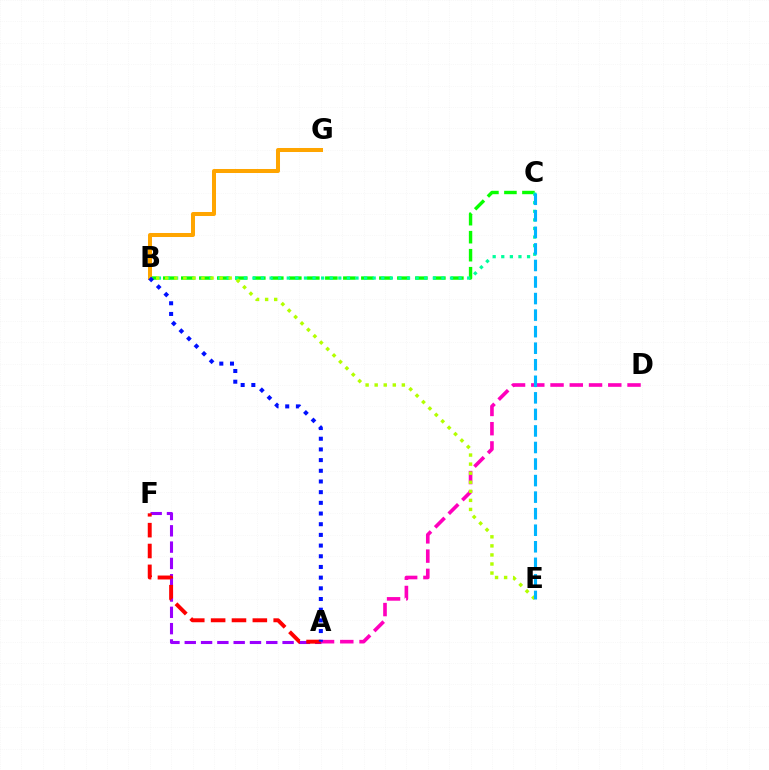{('A', 'D'): [{'color': '#ff00bd', 'line_style': 'dashed', 'thickness': 2.62}], ('B', 'C'): [{'color': '#08ff00', 'line_style': 'dashed', 'thickness': 2.45}, {'color': '#00ff9d', 'line_style': 'dotted', 'thickness': 2.33}], ('B', 'G'): [{'color': '#ffa500', 'line_style': 'solid', 'thickness': 2.89}], ('A', 'F'): [{'color': '#9b00ff', 'line_style': 'dashed', 'thickness': 2.22}, {'color': '#ff0000', 'line_style': 'dashed', 'thickness': 2.83}], ('B', 'E'): [{'color': '#b3ff00', 'line_style': 'dotted', 'thickness': 2.46}], ('C', 'E'): [{'color': '#00b5ff', 'line_style': 'dashed', 'thickness': 2.25}], ('A', 'B'): [{'color': '#0010ff', 'line_style': 'dotted', 'thickness': 2.9}]}